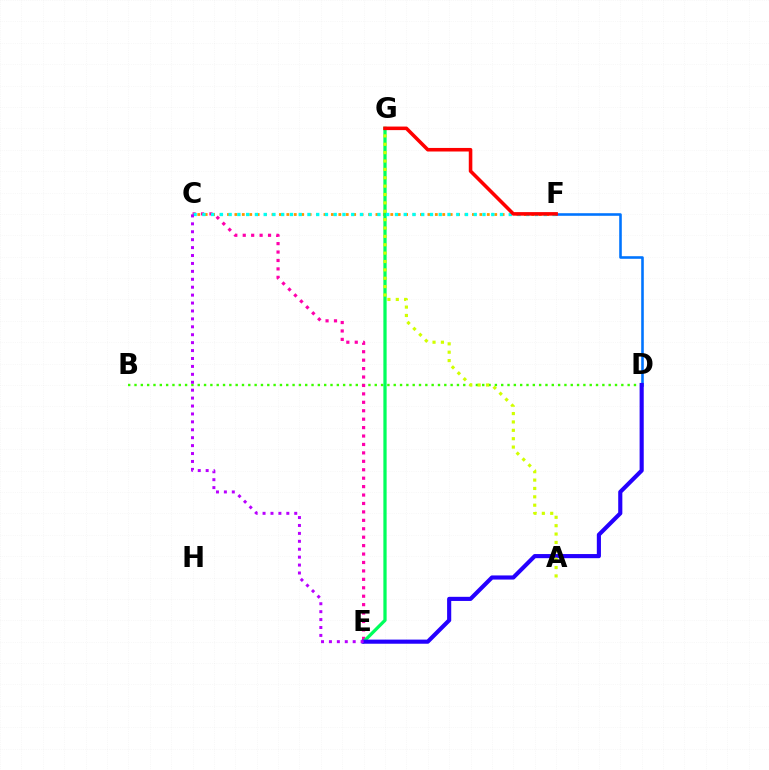{('C', 'F'): [{'color': '#ff9400', 'line_style': 'dotted', 'thickness': 2.02}, {'color': '#00fff6', 'line_style': 'dotted', 'thickness': 2.38}], ('B', 'D'): [{'color': '#3dff00', 'line_style': 'dotted', 'thickness': 1.72}], ('C', 'E'): [{'color': '#ff00ac', 'line_style': 'dotted', 'thickness': 2.29}, {'color': '#b900ff', 'line_style': 'dotted', 'thickness': 2.15}], ('E', 'G'): [{'color': '#00ff5c', 'line_style': 'solid', 'thickness': 2.35}], ('D', 'F'): [{'color': '#0074ff', 'line_style': 'solid', 'thickness': 1.87}], ('D', 'E'): [{'color': '#2500ff', 'line_style': 'solid', 'thickness': 2.97}], ('A', 'G'): [{'color': '#d1ff00', 'line_style': 'dotted', 'thickness': 2.28}], ('F', 'G'): [{'color': '#ff0000', 'line_style': 'solid', 'thickness': 2.56}]}